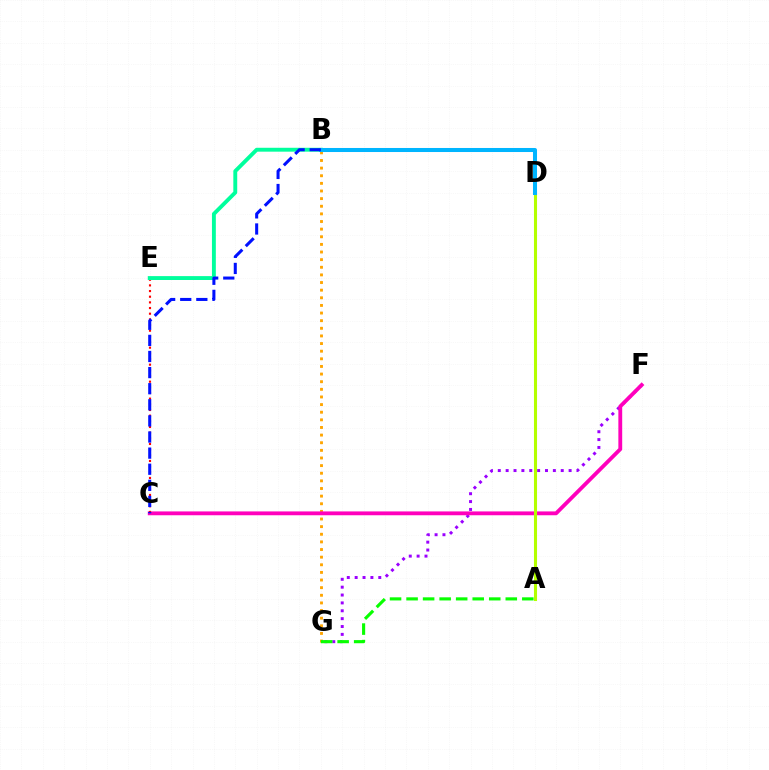{('F', 'G'): [{'color': '#9b00ff', 'line_style': 'dotted', 'thickness': 2.14}], ('B', 'G'): [{'color': '#ffa500', 'line_style': 'dotted', 'thickness': 2.07}], ('C', 'F'): [{'color': '#ff00bd', 'line_style': 'solid', 'thickness': 2.76}], ('C', 'E'): [{'color': '#ff0000', 'line_style': 'dotted', 'thickness': 1.54}], ('B', 'E'): [{'color': '#00ff9d', 'line_style': 'solid', 'thickness': 2.8}], ('A', 'D'): [{'color': '#b3ff00', 'line_style': 'solid', 'thickness': 2.21}], ('A', 'G'): [{'color': '#08ff00', 'line_style': 'dashed', 'thickness': 2.25}], ('B', 'D'): [{'color': '#00b5ff', 'line_style': 'solid', 'thickness': 2.91}], ('B', 'C'): [{'color': '#0010ff', 'line_style': 'dashed', 'thickness': 2.19}]}